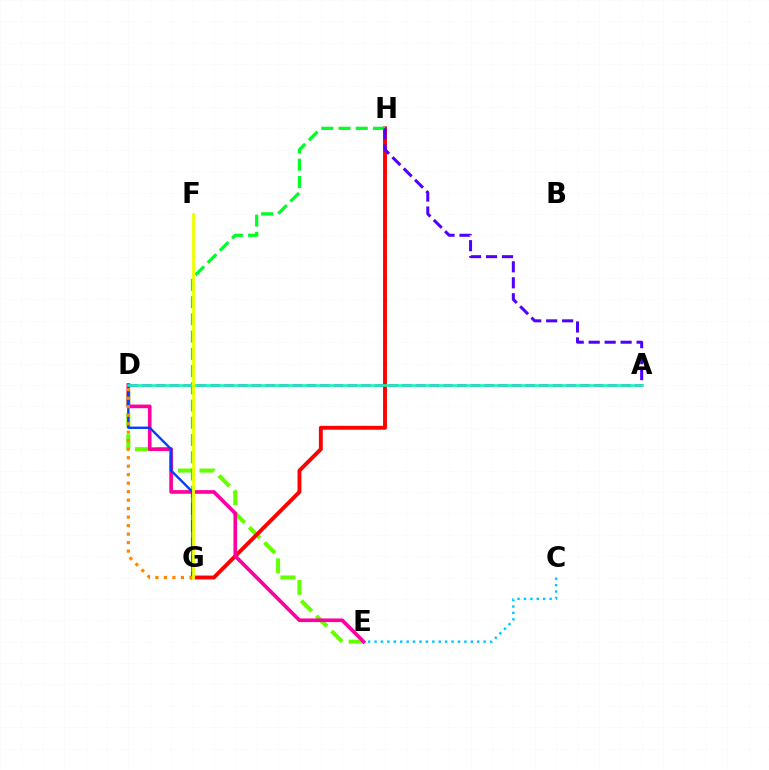{('D', 'E'): [{'color': '#66ff00', 'line_style': 'dashed', 'thickness': 2.92}, {'color': '#ff00a0', 'line_style': 'solid', 'thickness': 2.63}], ('A', 'D'): [{'color': '#d600ff', 'line_style': 'dashed', 'thickness': 1.86}, {'color': '#00ffaf', 'line_style': 'solid', 'thickness': 1.85}], ('G', 'H'): [{'color': '#ff0000', 'line_style': 'solid', 'thickness': 2.8}, {'color': '#00ff27', 'line_style': 'dashed', 'thickness': 2.34}], ('D', 'G'): [{'color': '#003fff', 'line_style': 'solid', 'thickness': 1.71}, {'color': '#ff8800', 'line_style': 'dotted', 'thickness': 2.31}], ('F', 'G'): [{'color': '#eeff00', 'line_style': 'solid', 'thickness': 2.04}], ('A', 'H'): [{'color': '#4f00ff', 'line_style': 'dashed', 'thickness': 2.17}], ('C', 'E'): [{'color': '#00c7ff', 'line_style': 'dotted', 'thickness': 1.74}]}